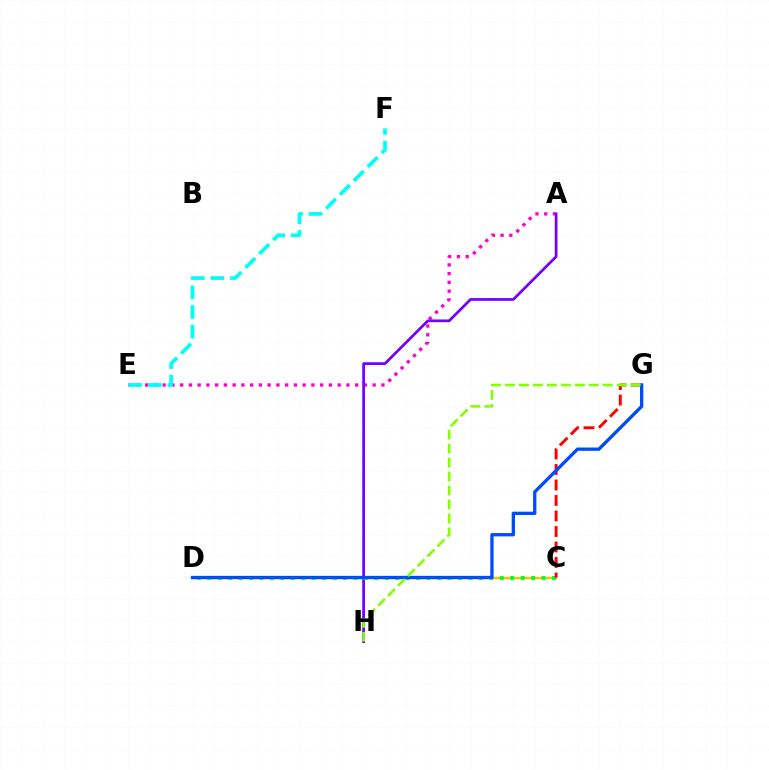{('A', 'E'): [{'color': '#ff00cf', 'line_style': 'dotted', 'thickness': 2.38}], ('A', 'H'): [{'color': '#7200ff', 'line_style': 'solid', 'thickness': 1.97}], ('C', 'D'): [{'color': '#ffbd00', 'line_style': 'solid', 'thickness': 1.75}, {'color': '#00ff39', 'line_style': 'dotted', 'thickness': 2.84}], ('C', 'G'): [{'color': '#ff0000', 'line_style': 'dashed', 'thickness': 2.11}], ('D', 'G'): [{'color': '#004bff', 'line_style': 'solid', 'thickness': 2.38}], ('E', 'F'): [{'color': '#00fff6', 'line_style': 'dashed', 'thickness': 2.67}], ('G', 'H'): [{'color': '#84ff00', 'line_style': 'dashed', 'thickness': 1.9}]}